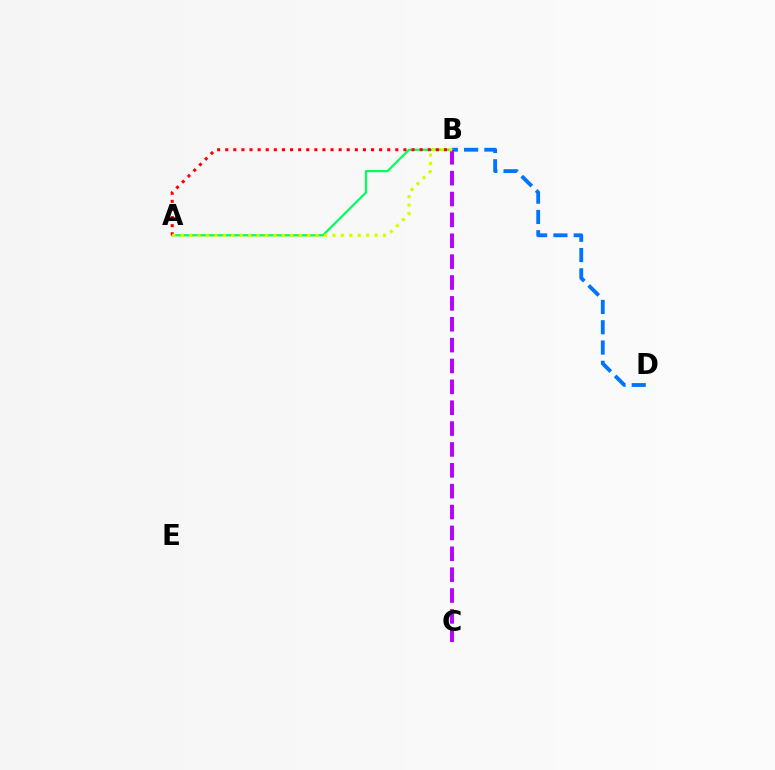{('B', 'D'): [{'color': '#0074ff', 'line_style': 'dashed', 'thickness': 2.76}], ('A', 'B'): [{'color': '#00ff5c', 'line_style': 'solid', 'thickness': 1.59}, {'color': '#ff0000', 'line_style': 'dotted', 'thickness': 2.2}, {'color': '#d1ff00', 'line_style': 'dotted', 'thickness': 2.29}], ('B', 'C'): [{'color': '#b900ff', 'line_style': 'dashed', 'thickness': 2.83}]}